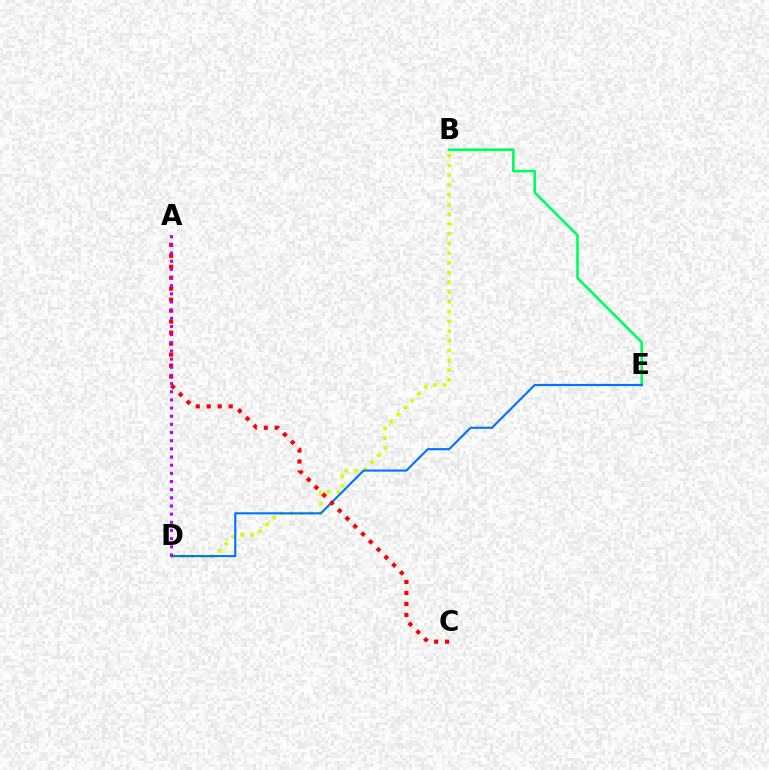{('B', 'D'): [{'color': '#d1ff00', 'line_style': 'dotted', 'thickness': 2.65}], ('B', 'E'): [{'color': '#00ff5c', 'line_style': 'solid', 'thickness': 1.9}], ('D', 'E'): [{'color': '#0074ff', 'line_style': 'solid', 'thickness': 1.54}], ('A', 'C'): [{'color': '#ff0000', 'line_style': 'dotted', 'thickness': 2.98}], ('A', 'D'): [{'color': '#b900ff', 'line_style': 'dotted', 'thickness': 2.22}]}